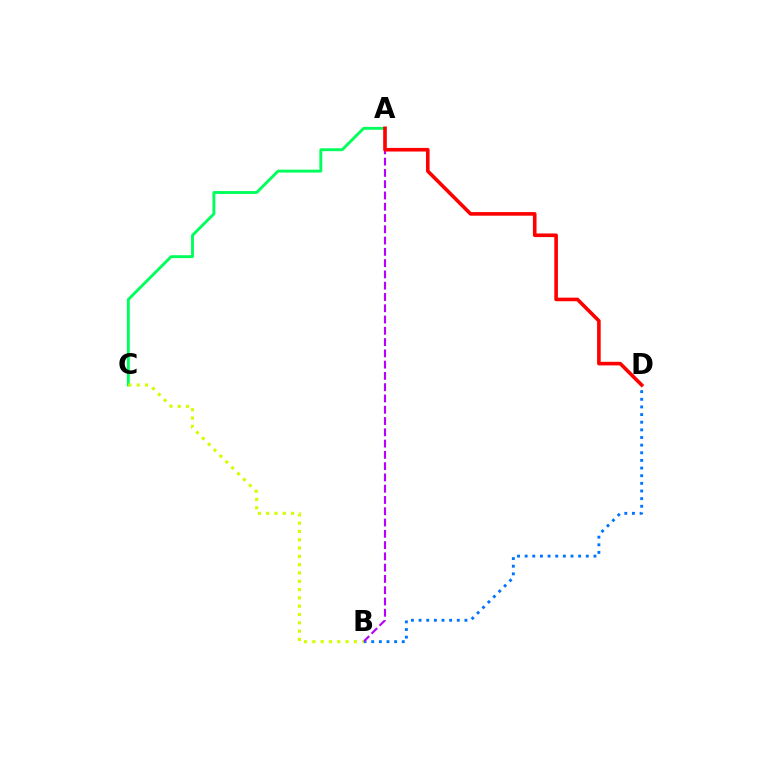{('B', 'D'): [{'color': '#0074ff', 'line_style': 'dotted', 'thickness': 2.08}], ('A', 'B'): [{'color': '#b900ff', 'line_style': 'dashed', 'thickness': 1.53}], ('A', 'C'): [{'color': '#00ff5c', 'line_style': 'solid', 'thickness': 2.08}], ('B', 'C'): [{'color': '#d1ff00', 'line_style': 'dotted', 'thickness': 2.26}], ('A', 'D'): [{'color': '#ff0000', 'line_style': 'solid', 'thickness': 2.6}]}